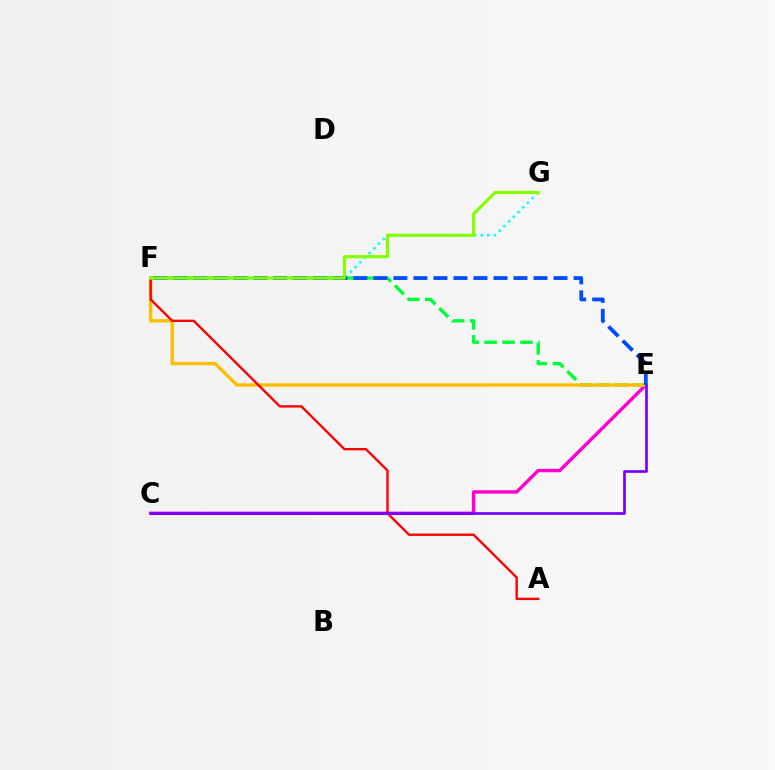{('C', 'E'): [{'color': '#ff00cf', 'line_style': 'solid', 'thickness': 2.46}, {'color': '#7200ff', 'line_style': 'solid', 'thickness': 1.93}], ('E', 'F'): [{'color': '#00ff39', 'line_style': 'dashed', 'thickness': 2.43}, {'color': '#ffbd00', 'line_style': 'solid', 'thickness': 2.42}, {'color': '#004bff', 'line_style': 'dashed', 'thickness': 2.72}], ('A', 'F'): [{'color': '#ff0000', 'line_style': 'solid', 'thickness': 1.7}], ('F', 'G'): [{'color': '#00fff6', 'line_style': 'dotted', 'thickness': 1.8}, {'color': '#84ff00', 'line_style': 'solid', 'thickness': 2.26}]}